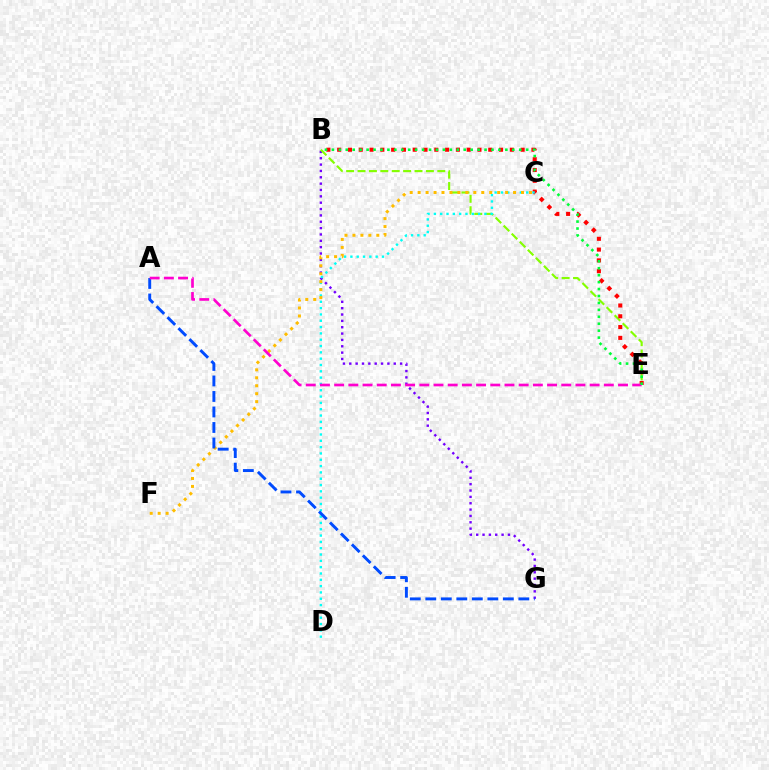{('B', 'G'): [{'color': '#7200ff', 'line_style': 'dotted', 'thickness': 1.73}], ('B', 'E'): [{'color': '#84ff00', 'line_style': 'dashed', 'thickness': 1.55}, {'color': '#ff0000', 'line_style': 'dotted', 'thickness': 2.93}, {'color': '#00ff39', 'line_style': 'dotted', 'thickness': 1.89}], ('C', 'D'): [{'color': '#00fff6', 'line_style': 'dotted', 'thickness': 1.72}], ('C', 'F'): [{'color': '#ffbd00', 'line_style': 'dotted', 'thickness': 2.16}], ('A', 'G'): [{'color': '#004bff', 'line_style': 'dashed', 'thickness': 2.11}], ('A', 'E'): [{'color': '#ff00cf', 'line_style': 'dashed', 'thickness': 1.93}]}